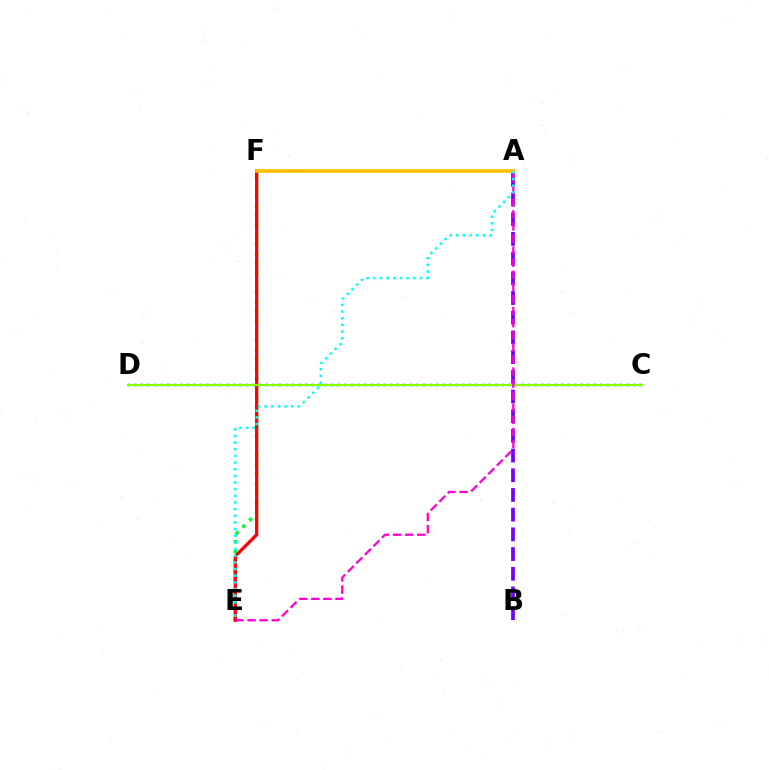{('A', 'B'): [{'color': '#7200ff', 'line_style': 'dashed', 'thickness': 2.68}], ('E', 'F'): [{'color': '#00ff39', 'line_style': 'dotted', 'thickness': 2.6}, {'color': '#ff0000', 'line_style': 'solid', 'thickness': 2.35}], ('C', 'D'): [{'color': '#004bff', 'line_style': 'dotted', 'thickness': 1.78}, {'color': '#84ff00', 'line_style': 'solid', 'thickness': 1.56}], ('A', 'F'): [{'color': '#ffbd00', 'line_style': 'solid', 'thickness': 2.59}], ('A', 'E'): [{'color': '#ff00cf', 'line_style': 'dashed', 'thickness': 1.64}, {'color': '#00fff6', 'line_style': 'dotted', 'thickness': 1.81}]}